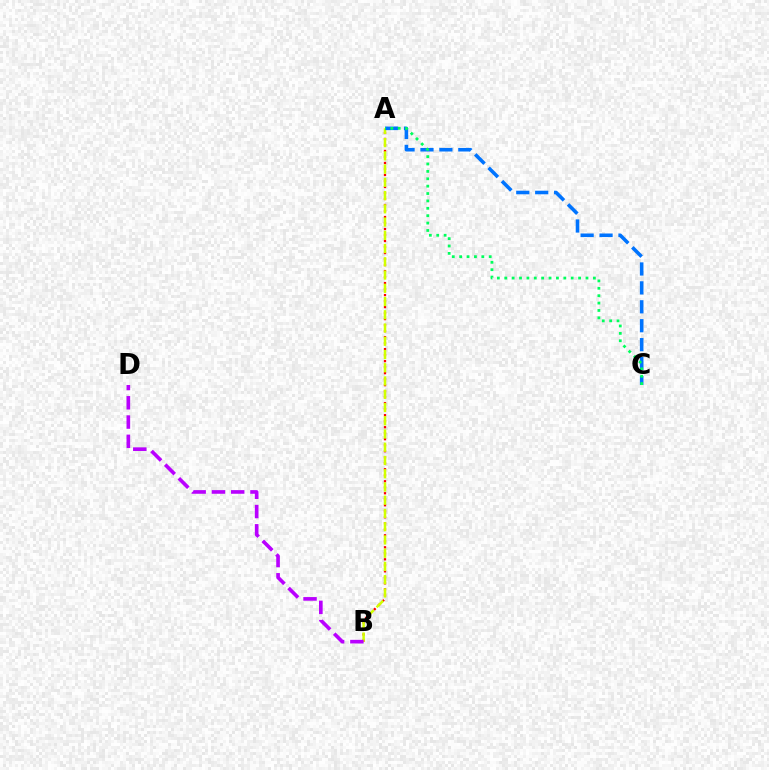{('A', 'B'): [{'color': '#ff0000', 'line_style': 'dotted', 'thickness': 1.63}, {'color': '#d1ff00', 'line_style': 'dashed', 'thickness': 1.8}], ('A', 'C'): [{'color': '#0074ff', 'line_style': 'dashed', 'thickness': 2.57}, {'color': '#00ff5c', 'line_style': 'dotted', 'thickness': 2.01}], ('B', 'D'): [{'color': '#b900ff', 'line_style': 'dashed', 'thickness': 2.62}]}